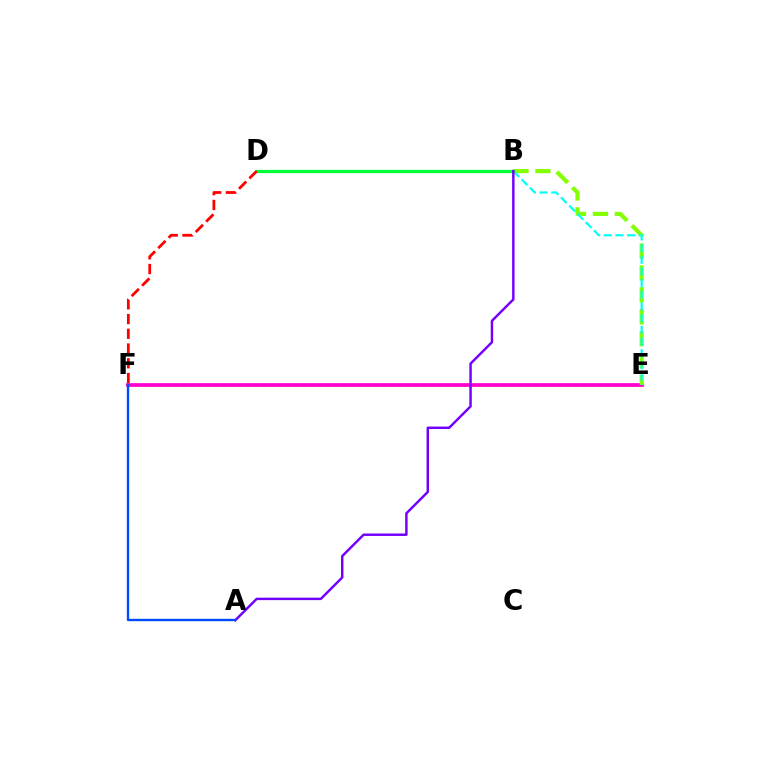{('E', 'F'): [{'color': '#ffbd00', 'line_style': 'dotted', 'thickness': 2.17}, {'color': '#ff00cf', 'line_style': 'solid', 'thickness': 2.66}], ('B', 'E'): [{'color': '#84ff00', 'line_style': 'dashed', 'thickness': 2.98}, {'color': '#00fff6', 'line_style': 'dashed', 'thickness': 1.59}], ('B', 'D'): [{'color': '#00ff39', 'line_style': 'solid', 'thickness': 2.34}], ('A', 'B'): [{'color': '#7200ff', 'line_style': 'solid', 'thickness': 1.77}], ('D', 'F'): [{'color': '#ff0000', 'line_style': 'dashed', 'thickness': 2.0}], ('A', 'F'): [{'color': '#004bff', 'line_style': 'solid', 'thickness': 1.71}]}